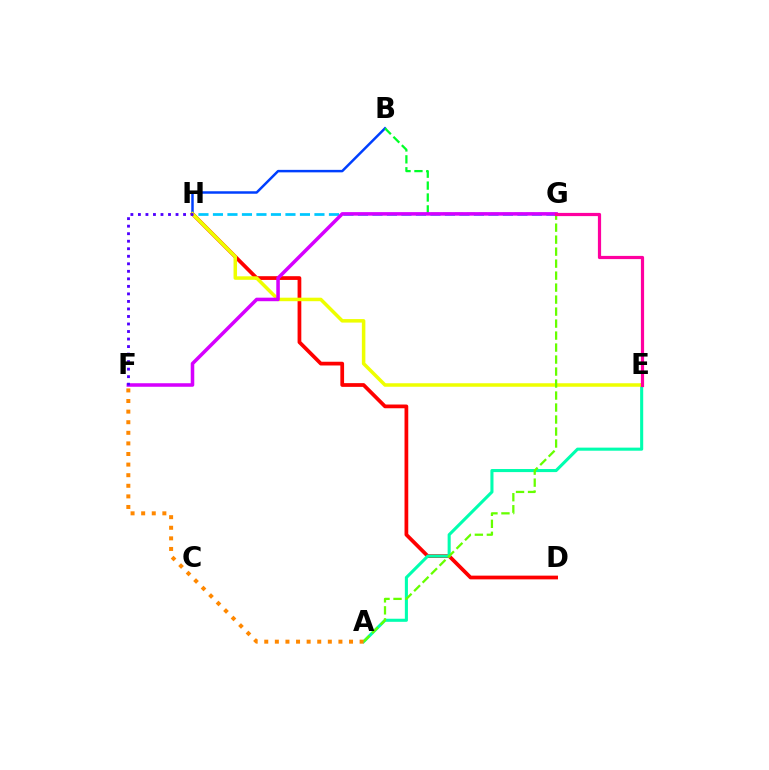{('D', 'H'): [{'color': '#ff0000', 'line_style': 'solid', 'thickness': 2.69}], ('B', 'H'): [{'color': '#003fff', 'line_style': 'solid', 'thickness': 1.79}], ('B', 'G'): [{'color': '#00ff27', 'line_style': 'dashed', 'thickness': 1.62}], ('A', 'E'): [{'color': '#00ffaf', 'line_style': 'solid', 'thickness': 2.21}], ('G', 'H'): [{'color': '#00c7ff', 'line_style': 'dashed', 'thickness': 1.97}], ('E', 'H'): [{'color': '#eeff00', 'line_style': 'solid', 'thickness': 2.53}], ('F', 'G'): [{'color': '#d600ff', 'line_style': 'solid', 'thickness': 2.55}], ('A', 'G'): [{'color': '#66ff00', 'line_style': 'dashed', 'thickness': 1.63}], ('E', 'G'): [{'color': '#ff00a0', 'line_style': 'solid', 'thickness': 2.3}], ('F', 'H'): [{'color': '#4f00ff', 'line_style': 'dotted', 'thickness': 2.04}], ('A', 'F'): [{'color': '#ff8800', 'line_style': 'dotted', 'thickness': 2.88}]}